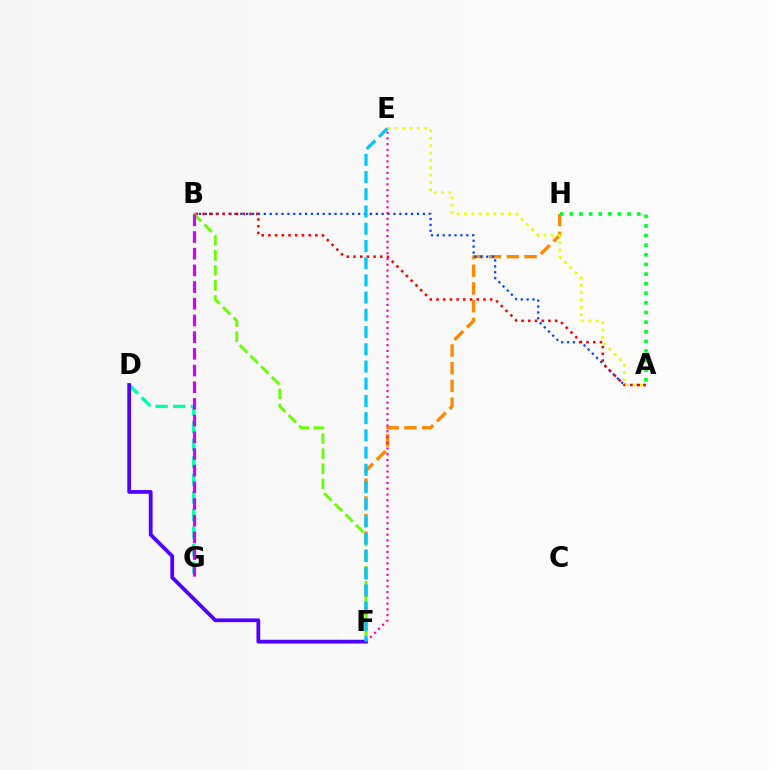{('F', 'H'): [{'color': '#ff8800', 'line_style': 'dashed', 'thickness': 2.41}], ('A', 'B'): [{'color': '#003fff', 'line_style': 'dotted', 'thickness': 1.6}, {'color': '#ff0000', 'line_style': 'dotted', 'thickness': 1.82}], ('D', 'G'): [{'color': '#00ffaf', 'line_style': 'dashed', 'thickness': 2.39}], ('A', 'E'): [{'color': '#eeff00', 'line_style': 'dotted', 'thickness': 2.0}], ('B', 'F'): [{'color': '#66ff00', 'line_style': 'dashed', 'thickness': 2.04}], ('A', 'H'): [{'color': '#00ff27', 'line_style': 'dotted', 'thickness': 2.61}], ('D', 'F'): [{'color': '#4f00ff', 'line_style': 'solid', 'thickness': 2.7}], ('E', 'F'): [{'color': '#ff00a0', 'line_style': 'dotted', 'thickness': 1.56}, {'color': '#00c7ff', 'line_style': 'dashed', 'thickness': 2.34}], ('B', 'G'): [{'color': '#d600ff', 'line_style': 'dashed', 'thickness': 2.27}]}